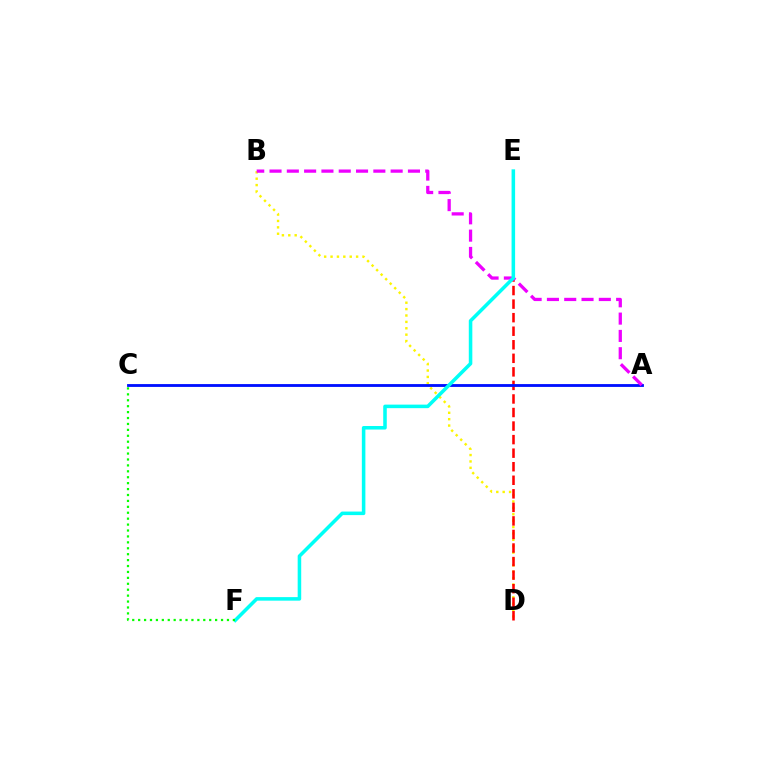{('B', 'D'): [{'color': '#fcf500', 'line_style': 'dotted', 'thickness': 1.74}], ('D', 'E'): [{'color': '#ff0000', 'line_style': 'dashed', 'thickness': 1.84}], ('A', 'C'): [{'color': '#0010ff', 'line_style': 'solid', 'thickness': 2.04}], ('A', 'B'): [{'color': '#ee00ff', 'line_style': 'dashed', 'thickness': 2.35}], ('E', 'F'): [{'color': '#00fff6', 'line_style': 'solid', 'thickness': 2.55}], ('C', 'F'): [{'color': '#08ff00', 'line_style': 'dotted', 'thickness': 1.61}]}